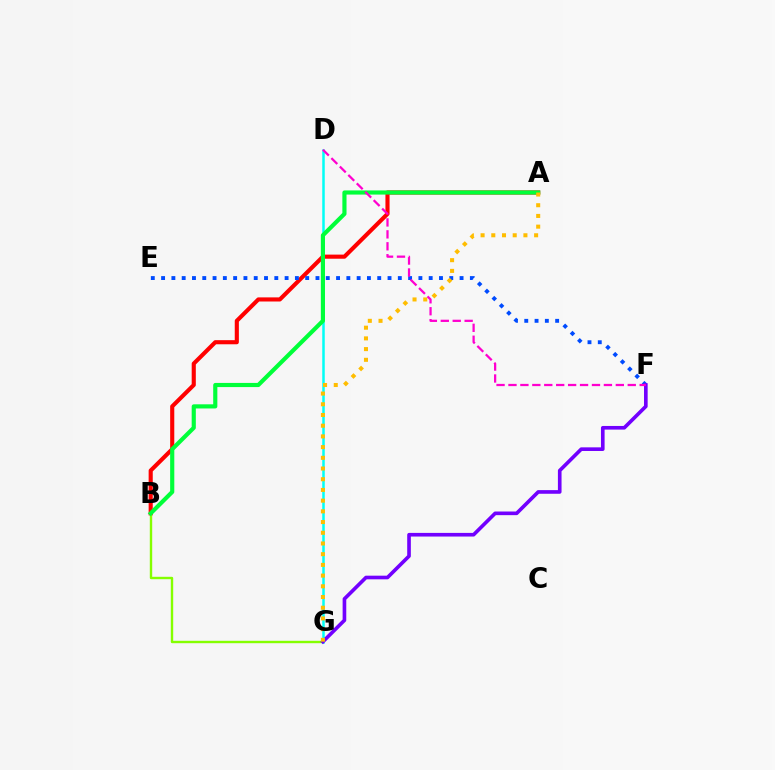{('A', 'B'): [{'color': '#ff0000', 'line_style': 'solid', 'thickness': 2.96}, {'color': '#00ff39', 'line_style': 'solid', 'thickness': 2.99}], ('B', 'G'): [{'color': '#84ff00', 'line_style': 'solid', 'thickness': 1.72}], ('D', 'G'): [{'color': '#00fff6', 'line_style': 'solid', 'thickness': 1.8}], ('E', 'F'): [{'color': '#004bff', 'line_style': 'dotted', 'thickness': 2.8}], ('F', 'G'): [{'color': '#7200ff', 'line_style': 'solid', 'thickness': 2.62}], ('A', 'G'): [{'color': '#ffbd00', 'line_style': 'dotted', 'thickness': 2.91}], ('D', 'F'): [{'color': '#ff00cf', 'line_style': 'dashed', 'thickness': 1.62}]}